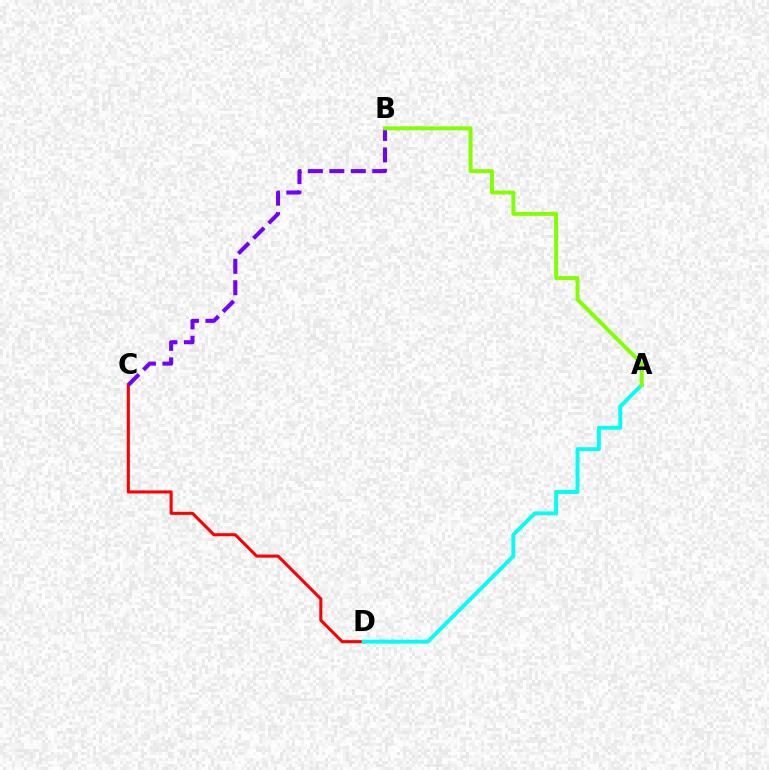{('C', 'D'): [{'color': '#ff0000', 'line_style': 'solid', 'thickness': 2.21}], ('A', 'D'): [{'color': '#00fff6', 'line_style': 'solid', 'thickness': 2.82}], ('B', 'C'): [{'color': '#7200ff', 'line_style': 'dashed', 'thickness': 2.91}], ('A', 'B'): [{'color': '#84ff00', 'line_style': 'solid', 'thickness': 2.83}]}